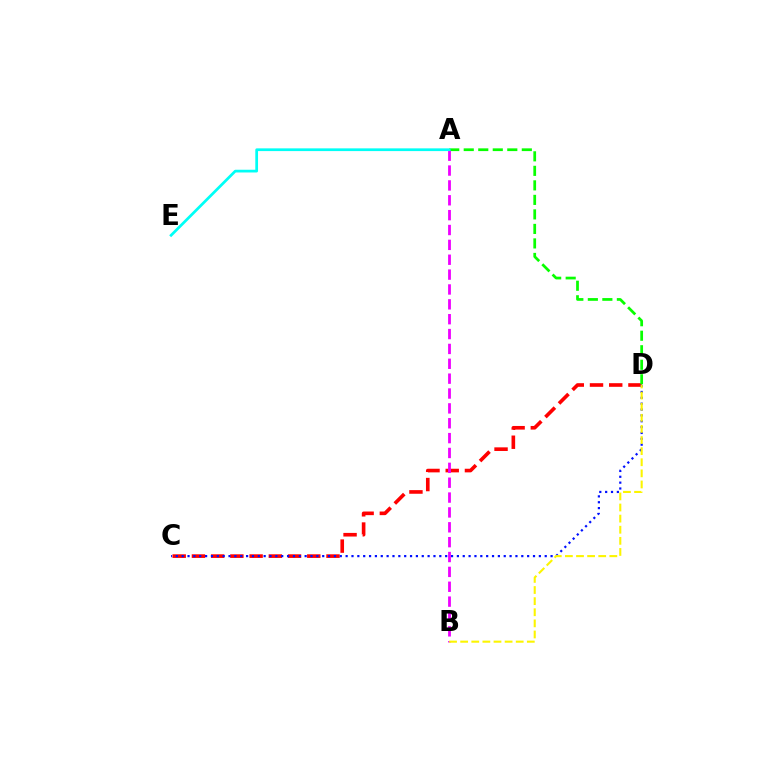{('C', 'D'): [{'color': '#ff0000', 'line_style': 'dashed', 'thickness': 2.61}, {'color': '#0010ff', 'line_style': 'dotted', 'thickness': 1.59}], ('A', 'D'): [{'color': '#08ff00', 'line_style': 'dashed', 'thickness': 1.97}], ('A', 'B'): [{'color': '#ee00ff', 'line_style': 'dashed', 'thickness': 2.02}], ('A', 'E'): [{'color': '#00fff6', 'line_style': 'solid', 'thickness': 1.97}], ('B', 'D'): [{'color': '#fcf500', 'line_style': 'dashed', 'thickness': 1.51}]}